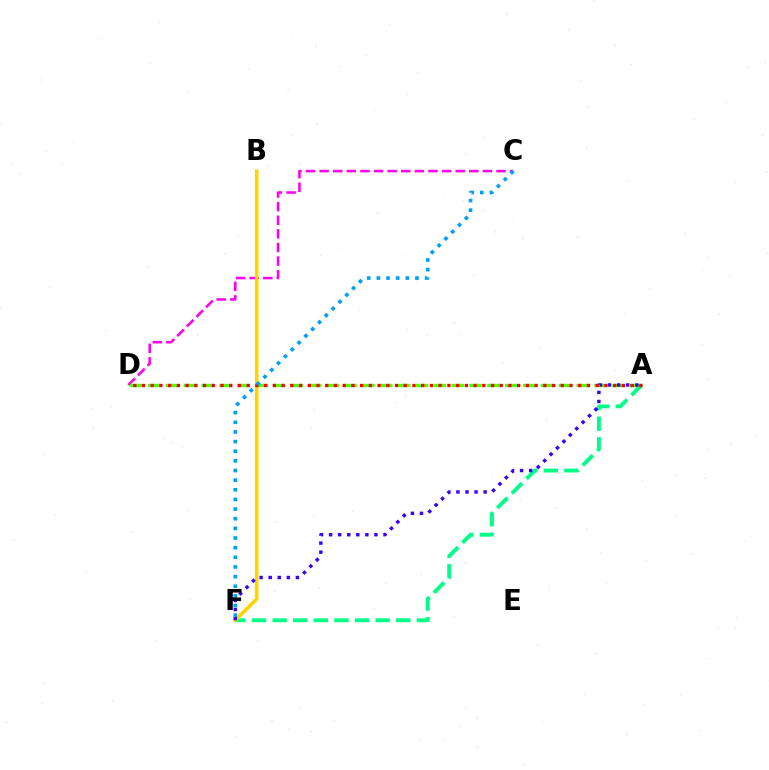{('A', 'F'): [{'color': '#00ff86', 'line_style': 'dashed', 'thickness': 2.8}, {'color': '#3700ff', 'line_style': 'dotted', 'thickness': 2.46}], ('C', 'D'): [{'color': '#ff00ed', 'line_style': 'dashed', 'thickness': 1.85}], ('B', 'F'): [{'color': '#ffd500', 'line_style': 'solid', 'thickness': 2.57}], ('A', 'D'): [{'color': '#4fff00', 'line_style': 'dashed', 'thickness': 2.43}, {'color': '#ff0000', 'line_style': 'dotted', 'thickness': 2.37}], ('C', 'F'): [{'color': '#009eff', 'line_style': 'dotted', 'thickness': 2.62}]}